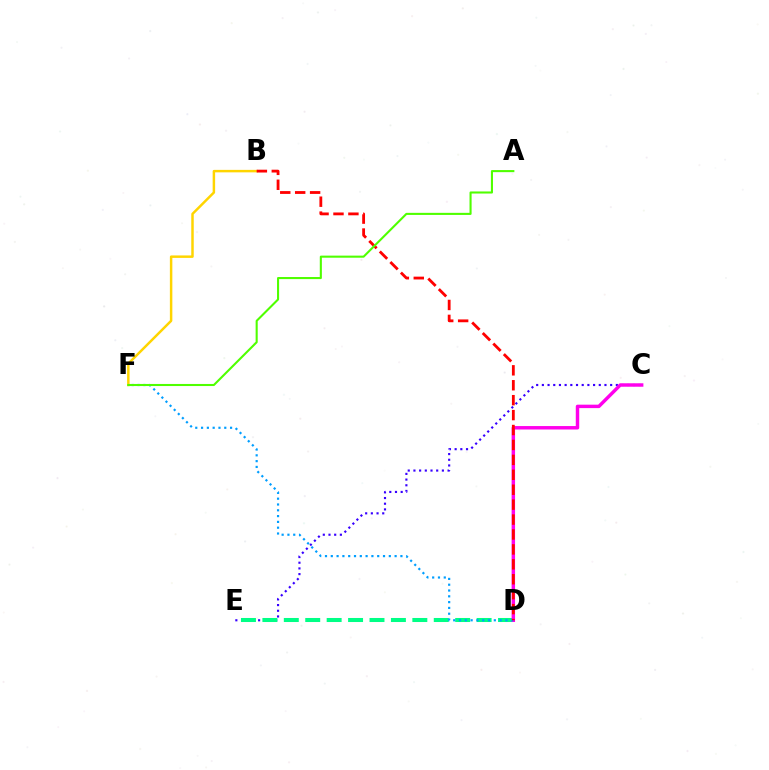{('B', 'F'): [{'color': '#ffd500', 'line_style': 'solid', 'thickness': 1.78}], ('C', 'E'): [{'color': '#3700ff', 'line_style': 'dotted', 'thickness': 1.55}], ('D', 'E'): [{'color': '#00ff86', 'line_style': 'dashed', 'thickness': 2.91}], ('C', 'D'): [{'color': '#ff00ed', 'line_style': 'solid', 'thickness': 2.48}], ('D', 'F'): [{'color': '#009eff', 'line_style': 'dotted', 'thickness': 1.58}], ('B', 'D'): [{'color': '#ff0000', 'line_style': 'dashed', 'thickness': 2.03}], ('A', 'F'): [{'color': '#4fff00', 'line_style': 'solid', 'thickness': 1.5}]}